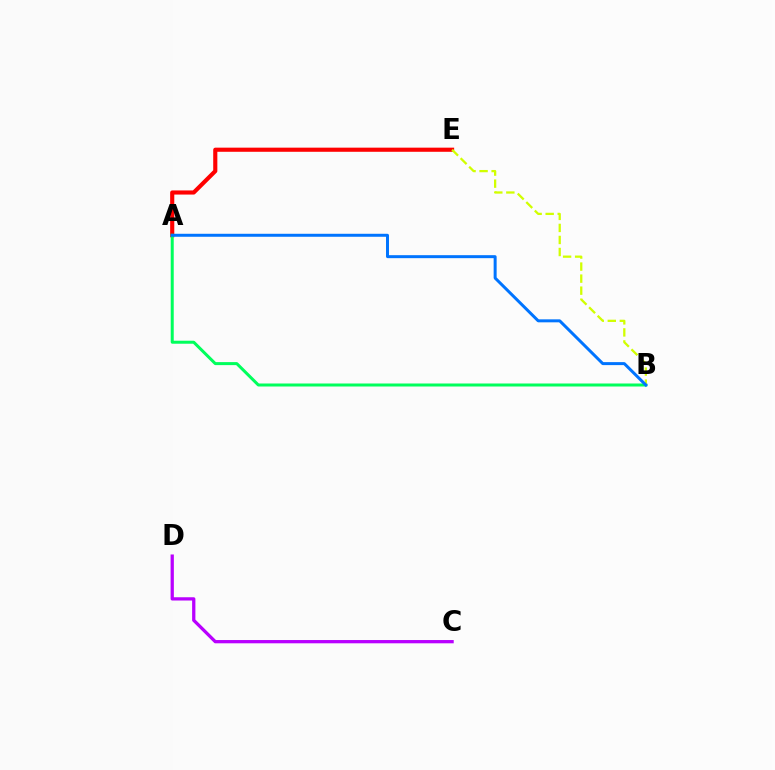{('A', 'E'): [{'color': '#ff0000', 'line_style': 'solid', 'thickness': 2.97}], ('A', 'B'): [{'color': '#00ff5c', 'line_style': 'solid', 'thickness': 2.17}, {'color': '#0074ff', 'line_style': 'solid', 'thickness': 2.15}], ('B', 'E'): [{'color': '#d1ff00', 'line_style': 'dashed', 'thickness': 1.64}], ('C', 'D'): [{'color': '#b900ff', 'line_style': 'solid', 'thickness': 2.35}]}